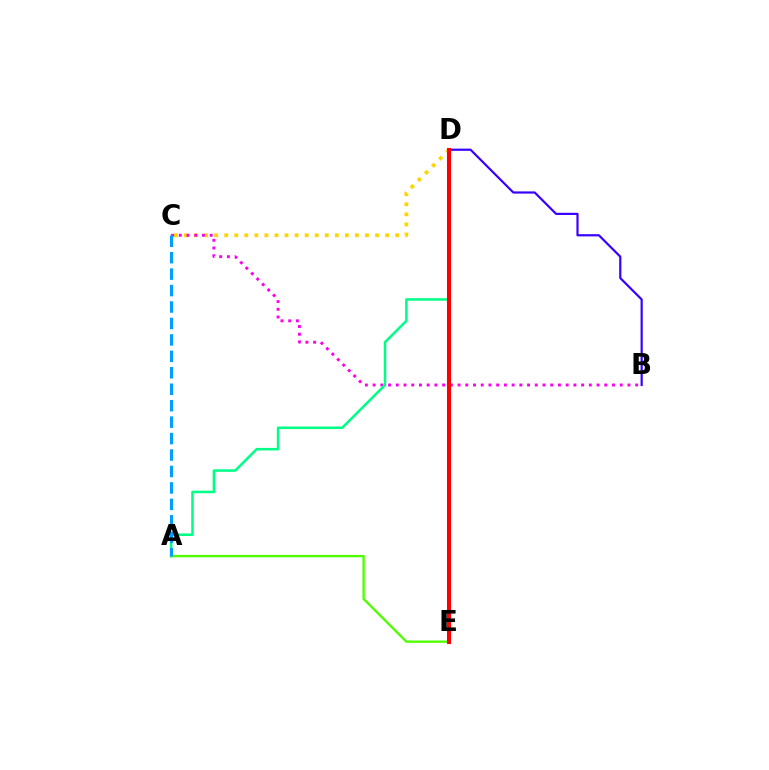{('C', 'D'): [{'color': '#ffd500', 'line_style': 'dotted', 'thickness': 2.73}], ('B', 'D'): [{'color': '#3700ff', 'line_style': 'solid', 'thickness': 1.58}], ('B', 'C'): [{'color': '#ff00ed', 'line_style': 'dotted', 'thickness': 2.1}], ('A', 'D'): [{'color': '#00ff86', 'line_style': 'solid', 'thickness': 1.82}], ('A', 'E'): [{'color': '#4fff00', 'line_style': 'solid', 'thickness': 1.69}], ('A', 'C'): [{'color': '#009eff', 'line_style': 'dashed', 'thickness': 2.23}], ('D', 'E'): [{'color': '#ff0000', 'line_style': 'solid', 'thickness': 2.92}]}